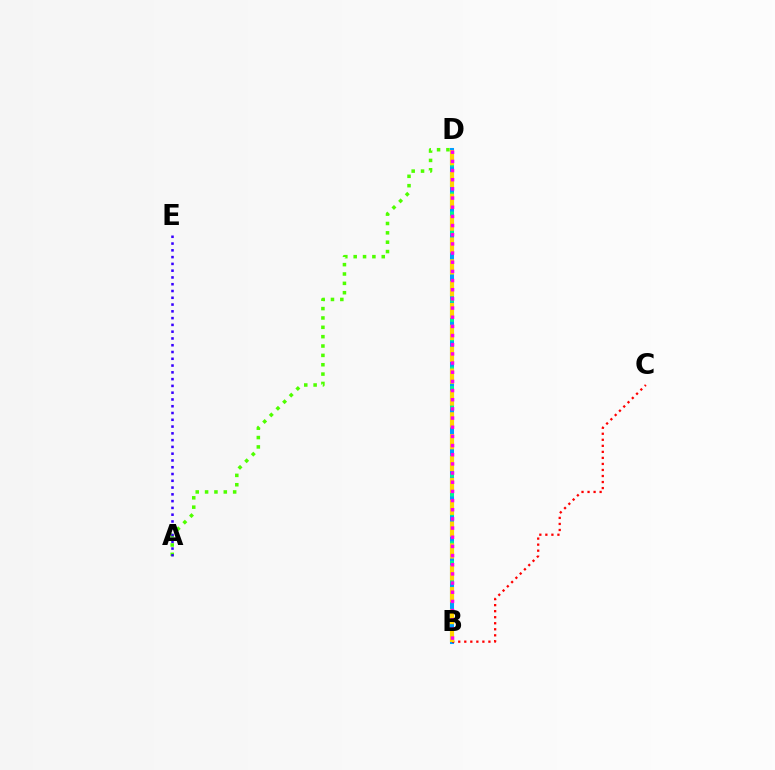{('B', 'D'): [{'color': '#009eff', 'line_style': 'solid', 'thickness': 2.91}, {'color': '#00ff86', 'line_style': 'dotted', 'thickness': 2.64}, {'color': '#ffd500', 'line_style': 'dashed', 'thickness': 2.97}, {'color': '#ff00ed', 'line_style': 'dotted', 'thickness': 2.49}], ('B', 'C'): [{'color': '#ff0000', 'line_style': 'dotted', 'thickness': 1.64}], ('A', 'D'): [{'color': '#4fff00', 'line_style': 'dotted', 'thickness': 2.54}], ('A', 'E'): [{'color': '#3700ff', 'line_style': 'dotted', 'thickness': 1.84}]}